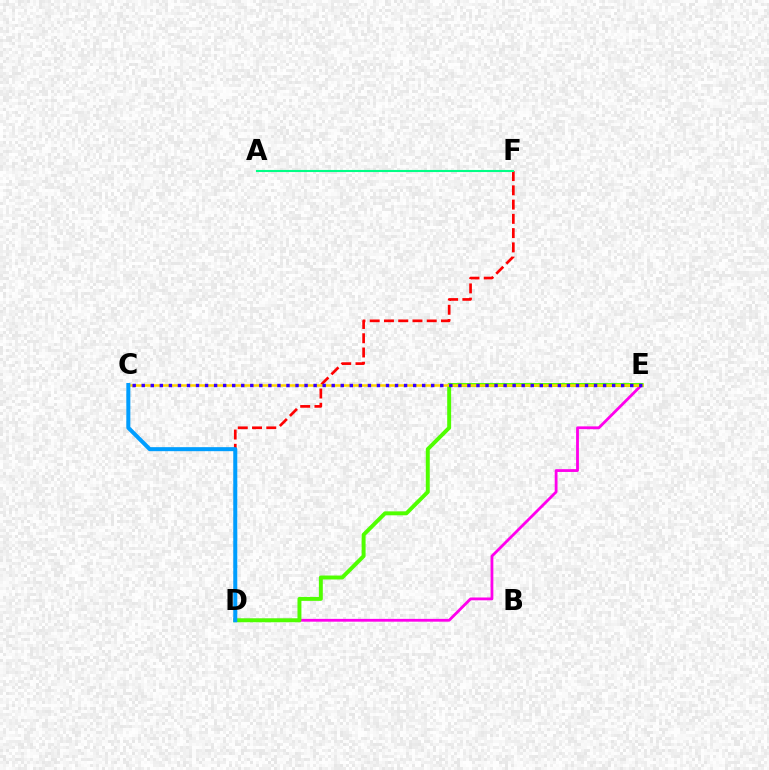{('D', 'E'): [{'color': '#ff00ed', 'line_style': 'solid', 'thickness': 2.02}, {'color': '#4fff00', 'line_style': 'solid', 'thickness': 2.83}], ('D', 'F'): [{'color': '#ff0000', 'line_style': 'dashed', 'thickness': 1.94}], ('C', 'E'): [{'color': '#ffd500', 'line_style': 'solid', 'thickness': 1.83}, {'color': '#3700ff', 'line_style': 'dotted', 'thickness': 2.46}], ('C', 'D'): [{'color': '#009eff', 'line_style': 'solid', 'thickness': 2.89}], ('A', 'F'): [{'color': '#00ff86', 'line_style': 'solid', 'thickness': 1.51}]}